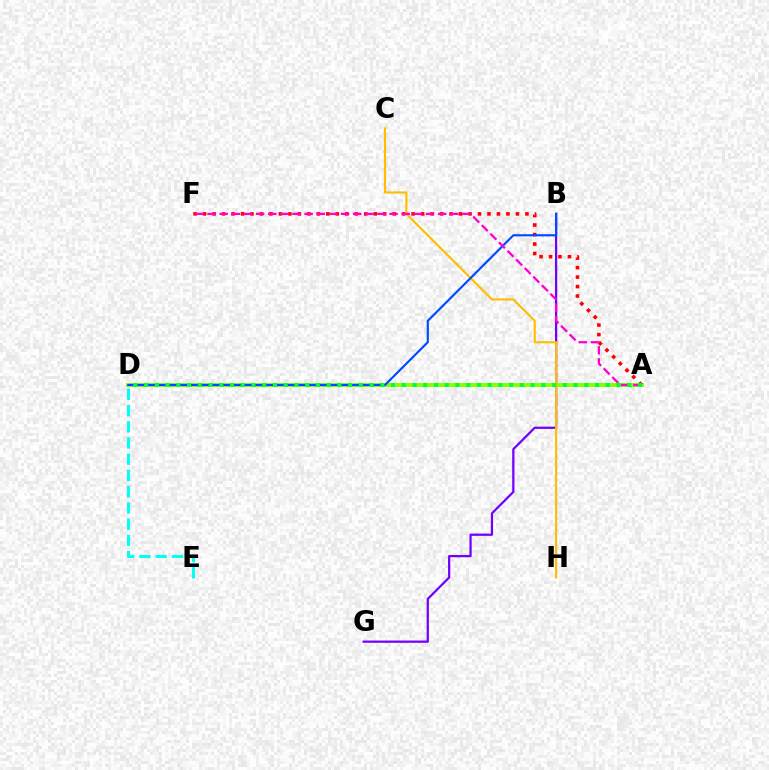{('D', 'E'): [{'color': '#00fff6', 'line_style': 'dashed', 'thickness': 2.21}], ('B', 'G'): [{'color': '#7200ff', 'line_style': 'solid', 'thickness': 1.61}], ('A', 'D'): [{'color': '#84ff00', 'line_style': 'solid', 'thickness': 2.79}, {'color': '#00ff39', 'line_style': 'dotted', 'thickness': 2.92}], ('A', 'F'): [{'color': '#ff0000', 'line_style': 'dotted', 'thickness': 2.58}, {'color': '#ff00cf', 'line_style': 'dashed', 'thickness': 1.65}], ('C', 'H'): [{'color': '#ffbd00', 'line_style': 'solid', 'thickness': 1.54}], ('B', 'D'): [{'color': '#004bff', 'line_style': 'solid', 'thickness': 1.56}]}